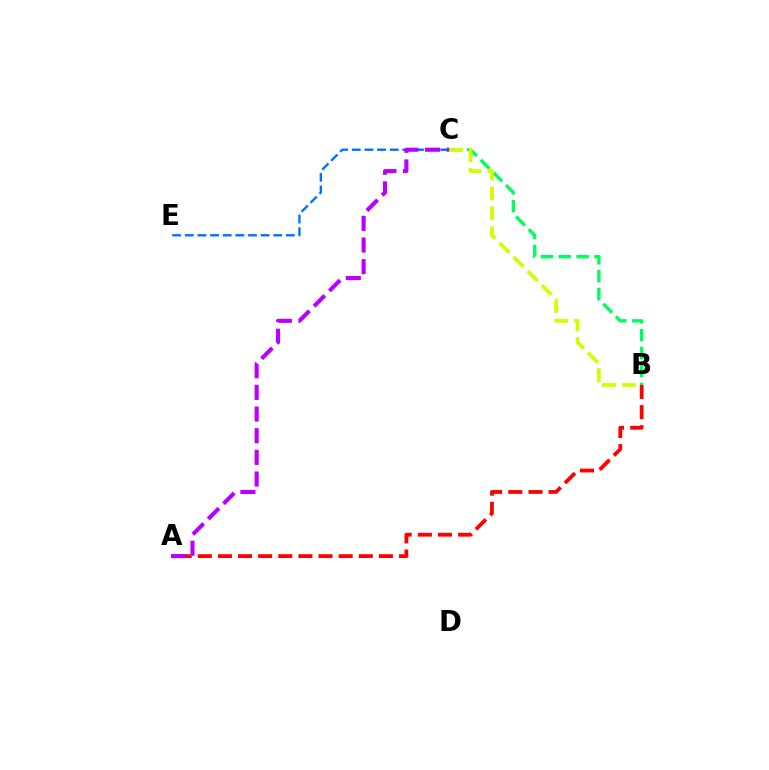{('C', 'E'): [{'color': '#0074ff', 'line_style': 'dashed', 'thickness': 1.72}], ('B', 'C'): [{'color': '#00ff5c', 'line_style': 'dashed', 'thickness': 2.43}, {'color': '#d1ff00', 'line_style': 'dashed', 'thickness': 2.7}], ('A', 'B'): [{'color': '#ff0000', 'line_style': 'dashed', 'thickness': 2.73}], ('A', 'C'): [{'color': '#b900ff', 'line_style': 'dashed', 'thickness': 2.94}]}